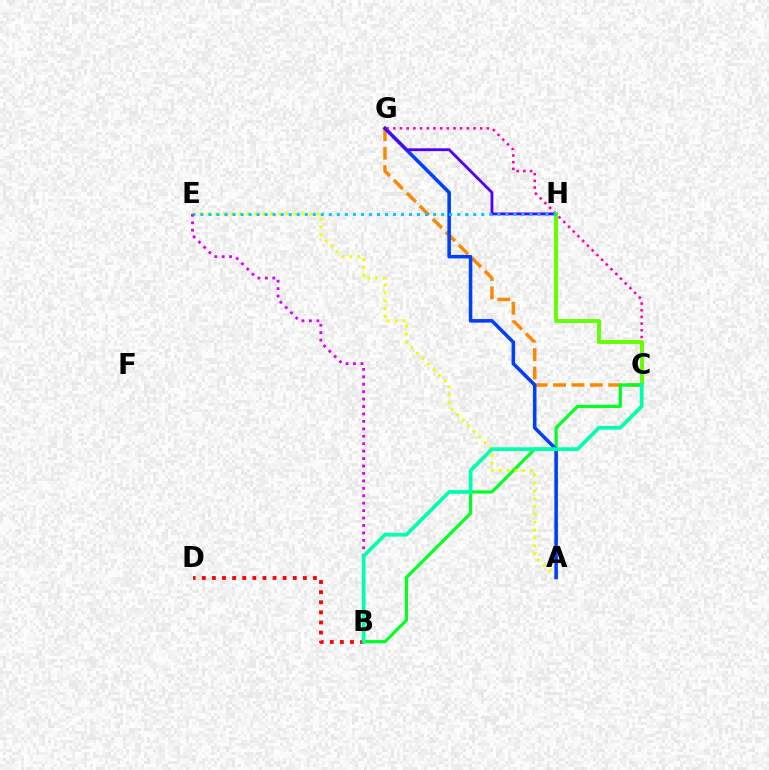{('C', 'G'): [{'color': '#ff8800', 'line_style': 'dashed', 'thickness': 2.5}, {'color': '#ff00a0', 'line_style': 'dotted', 'thickness': 1.82}], ('B', 'C'): [{'color': '#00ff27', 'line_style': 'solid', 'thickness': 2.32}, {'color': '#00ffaf', 'line_style': 'solid', 'thickness': 2.7}], ('A', 'E'): [{'color': '#eeff00', 'line_style': 'dotted', 'thickness': 2.13}], ('A', 'G'): [{'color': '#003fff', 'line_style': 'solid', 'thickness': 2.56}], ('B', 'E'): [{'color': '#d600ff', 'line_style': 'dotted', 'thickness': 2.02}], ('G', 'H'): [{'color': '#4f00ff', 'line_style': 'solid', 'thickness': 2.03}], ('B', 'D'): [{'color': '#ff0000', 'line_style': 'dotted', 'thickness': 2.75}], ('C', 'H'): [{'color': '#66ff00', 'line_style': 'solid', 'thickness': 2.82}], ('E', 'H'): [{'color': '#00c7ff', 'line_style': 'dotted', 'thickness': 2.18}]}